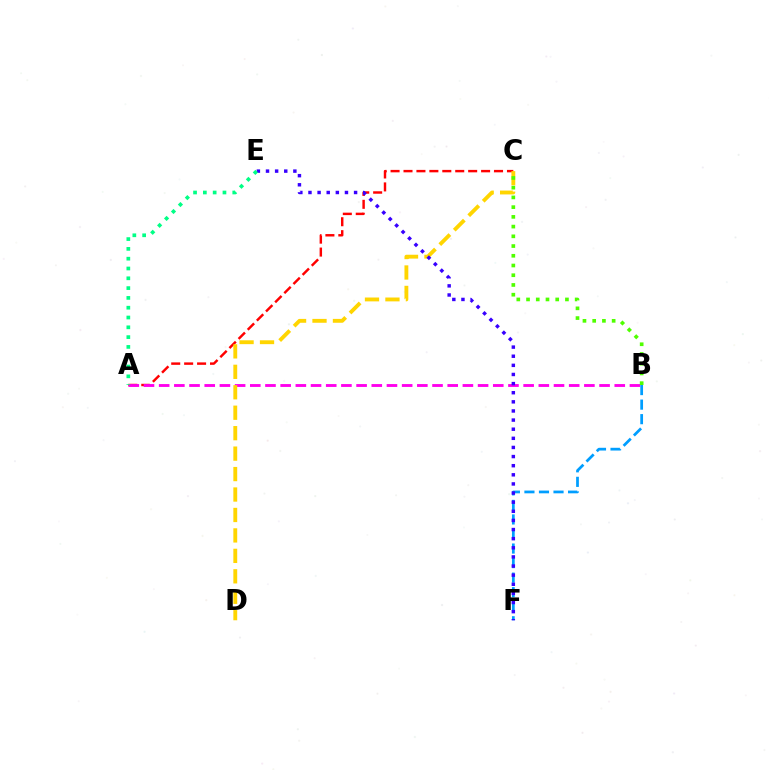{('A', 'C'): [{'color': '#ff0000', 'line_style': 'dashed', 'thickness': 1.76}], ('A', 'B'): [{'color': '#ff00ed', 'line_style': 'dashed', 'thickness': 2.06}], ('B', 'F'): [{'color': '#009eff', 'line_style': 'dashed', 'thickness': 1.98}], ('C', 'D'): [{'color': '#ffd500', 'line_style': 'dashed', 'thickness': 2.78}], ('E', 'F'): [{'color': '#3700ff', 'line_style': 'dotted', 'thickness': 2.48}], ('B', 'C'): [{'color': '#4fff00', 'line_style': 'dotted', 'thickness': 2.64}], ('A', 'E'): [{'color': '#00ff86', 'line_style': 'dotted', 'thickness': 2.66}]}